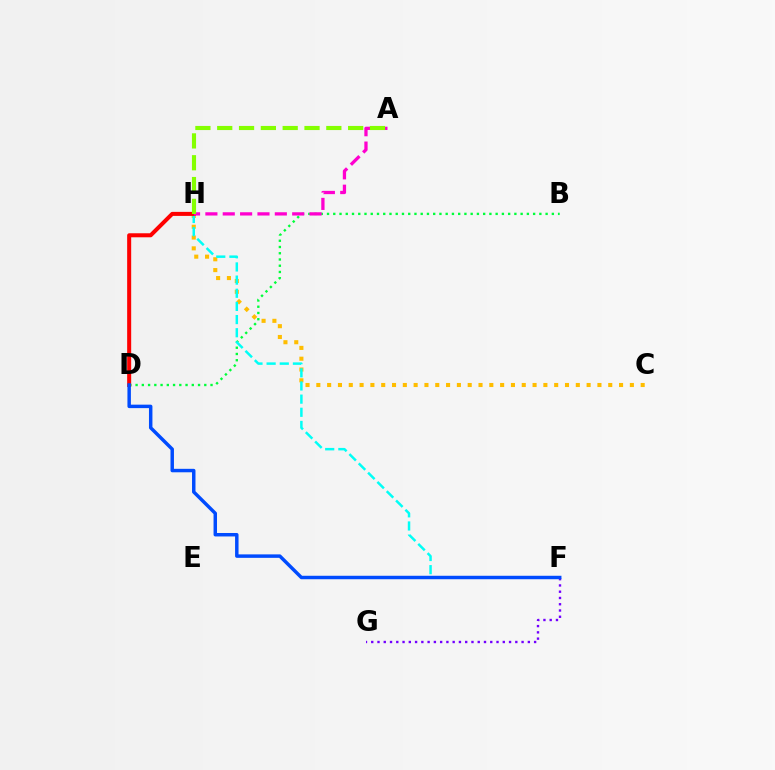{('F', 'G'): [{'color': '#7200ff', 'line_style': 'dotted', 'thickness': 1.7}], ('C', 'H'): [{'color': '#ffbd00', 'line_style': 'dotted', 'thickness': 2.94}], ('B', 'D'): [{'color': '#00ff39', 'line_style': 'dotted', 'thickness': 1.7}], ('F', 'H'): [{'color': '#00fff6', 'line_style': 'dashed', 'thickness': 1.79}], ('D', 'H'): [{'color': '#ff0000', 'line_style': 'solid', 'thickness': 2.9}], ('A', 'H'): [{'color': '#ff00cf', 'line_style': 'dashed', 'thickness': 2.36}, {'color': '#84ff00', 'line_style': 'dashed', 'thickness': 2.96}], ('D', 'F'): [{'color': '#004bff', 'line_style': 'solid', 'thickness': 2.49}]}